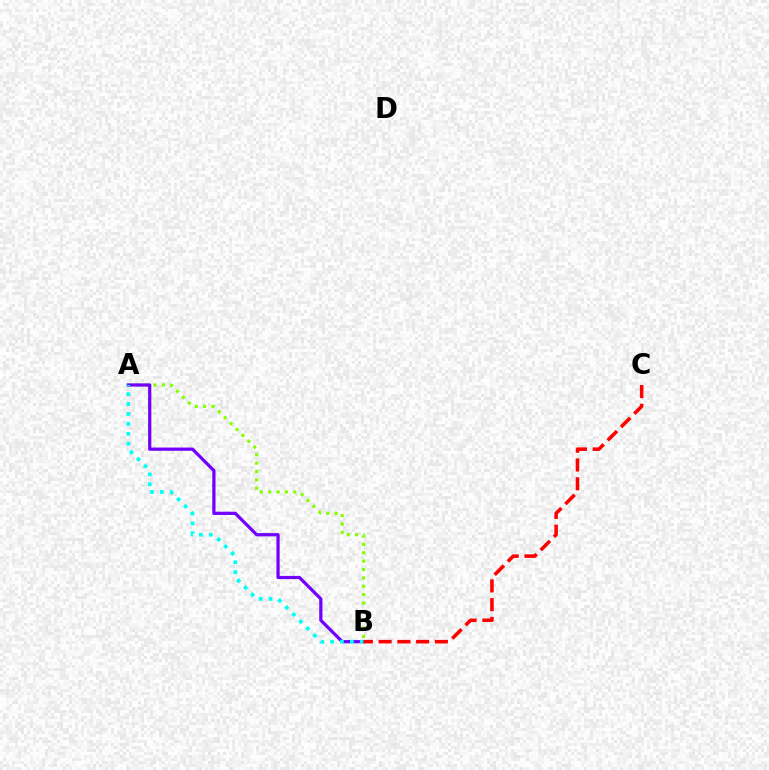{('A', 'B'): [{'color': '#84ff00', 'line_style': 'dotted', 'thickness': 2.27}, {'color': '#7200ff', 'line_style': 'solid', 'thickness': 2.33}, {'color': '#00fff6', 'line_style': 'dotted', 'thickness': 2.69}], ('B', 'C'): [{'color': '#ff0000', 'line_style': 'dashed', 'thickness': 2.55}]}